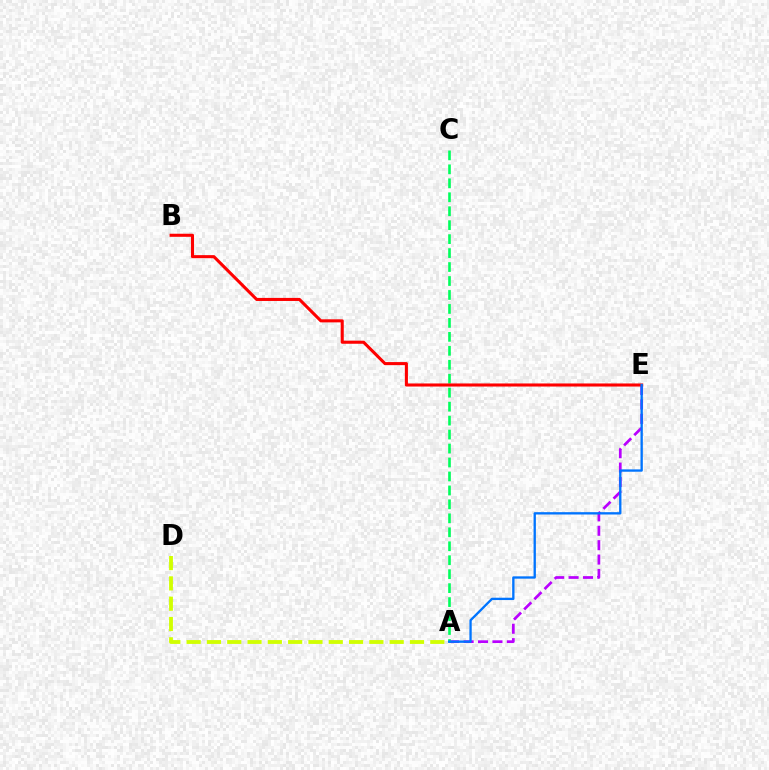{('A', 'E'): [{'color': '#b900ff', 'line_style': 'dashed', 'thickness': 1.96}, {'color': '#0074ff', 'line_style': 'solid', 'thickness': 1.68}], ('A', 'C'): [{'color': '#00ff5c', 'line_style': 'dashed', 'thickness': 1.9}], ('B', 'E'): [{'color': '#ff0000', 'line_style': 'solid', 'thickness': 2.21}], ('A', 'D'): [{'color': '#d1ff00', 'line_style': 'dashed', 'thickness': 2.76}]}